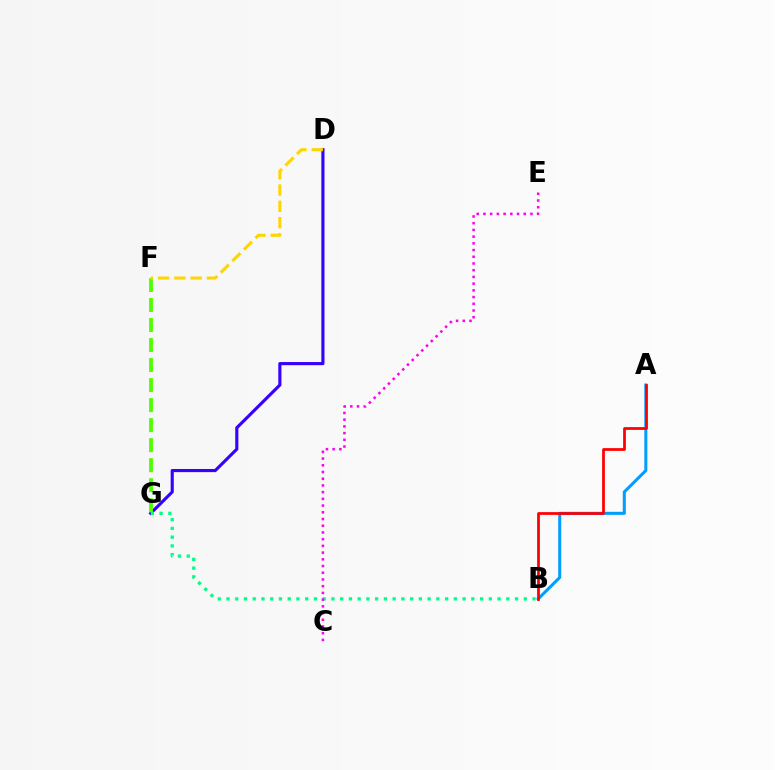{('A', 'B'): [{'color': '#009eff', 'line_style': 'solid', 'thickness': 2.19}, {'color': '#ff0000', 'line_style': 'solid', 'thickness': 1.97}], ('D', 'G'): [{'color': '#3700ff', 'line_style': 'solid', 'thickness': 2.26}], ('B', 'G'): [{'color': '#00ff86', 'line_style': 'dotted', 'thickness': 2.38}], ('F', 'G'): [{'color': '#4fff00', 'line_style': 'dashed', 'thickness': 2.72}], ('C', 'E'): [{'color': '#ff00ed', 'line_style': 'dotted', 'thickness': 1.82}], ('D', 'F'): [{'color': '#ffd500', 'line_style': 'dashed', 'thickness': 2.21}]}